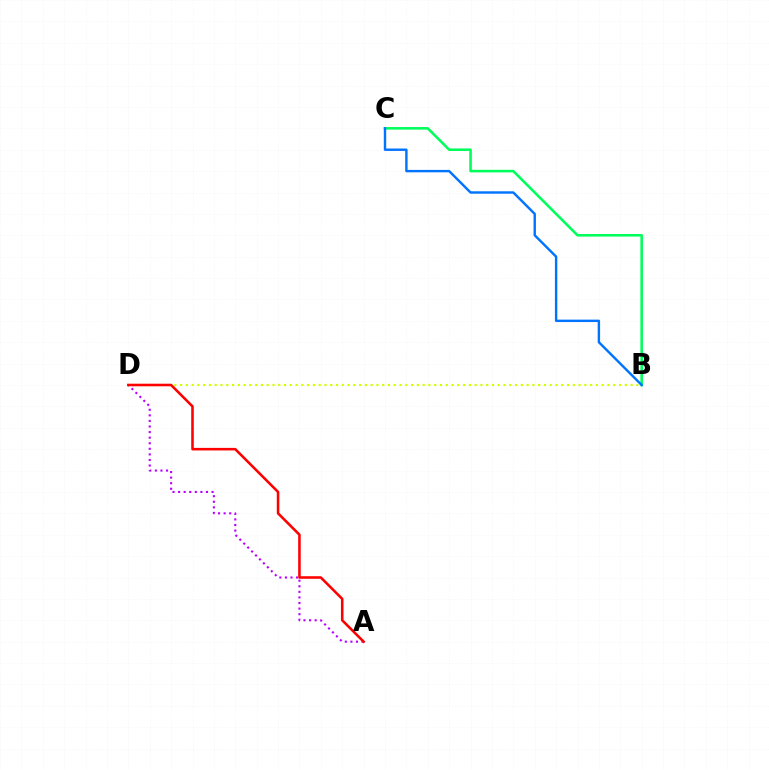{('B', 'C'): [{'color': '#00ff5c', 'line_style': 'solid', 'thickness': 1.86}, {'color': '#0074ff', 'line_style': 'solid', 'thickness': 1.74}], ('B', 'D'): [{'color': '#d1ff00', 'line_style': 'dotted', 'thickness': 1.57}], ('A', 'D'): [{'color': '#b900ff', 'line_style': 'dotted', 'thickness': 1.52}, {'color': '#ff0000', 'line_style': 'solid', 'thickness': 1.84}]}